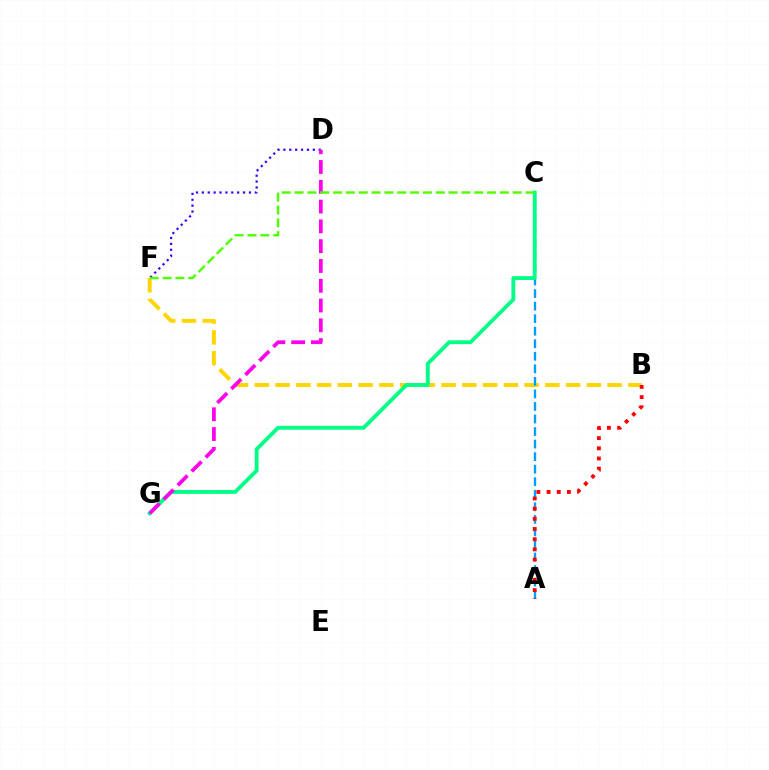{('D', 'F'): [{'color': '#3700ff', 'line_style': 'dotted', 'thickness': 1.6}], ('B', 'F'): [{'color': '#ffd500', 'line_style': 'dashed', 'thickness': 2.82}], ('A', 'C'): [{'color': '#009eff', 'line_style': 'dashed', 'thickness': 1.7}], ('A', 'B'): [{'color': '#ff0000', 'line_style': 'dotted', 'thickness': 2.77}], ('C', 'G'): [{'color': '#00ff86', 'line_style': 'solid', 'thickness': 2.77}], ('D', 'G'): [{'color': '#ff00ed', 'line_style': 'dashed', 'thickness': 2.69}], ('C', 'F'): [{'color': '#4fff00', 'line_style': 'dashed', 'thickness': 1.74}]}